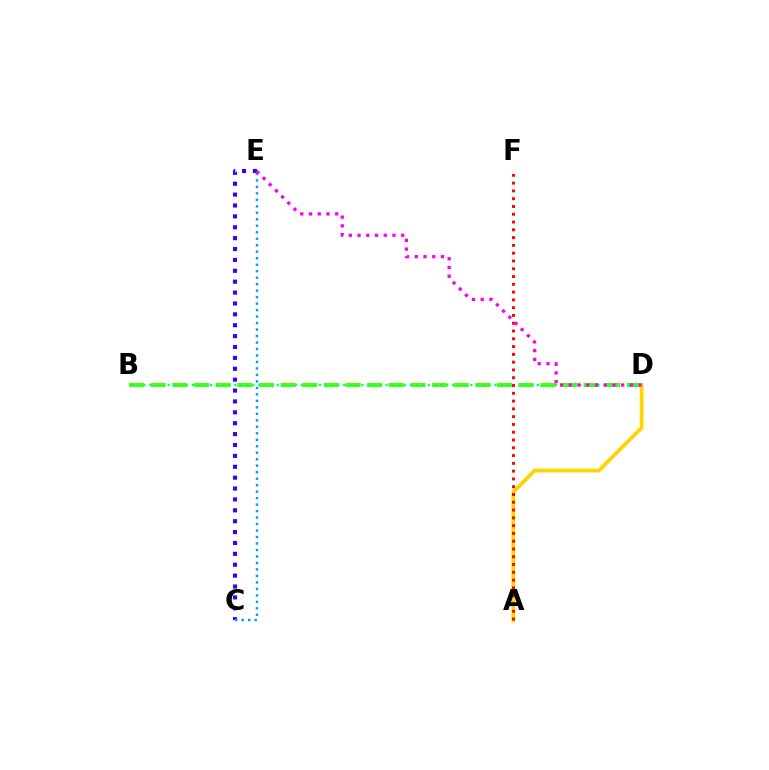{('C', 'E'): [{'color': '#3700ff', 'line_style': 'dotted', 'thickness': 2.96}, {'color': '#009eff', 'line_style': 'dotted', 'thickness': 1.76}], ('B', 'D'): [{'color': '#4fff00', 'line_style': 'dashed', 'thickness': 2.94}, {'color': '#00ff86', 'line_style': 'dotted', 'thickness': 1.64}], ('A', 'D'): [{'color': '#ffd500', 'line_style': 'solid', 'thickness': 2.73}], ('A', 'F'): [{'color': '#ff0000', 'line_style': 'dotted', 'thickness': 2.11}], ('D', 'E'): [{'color': '#ff00ed', 'line_style': 'dotted', 'thickness': 2.37}]}